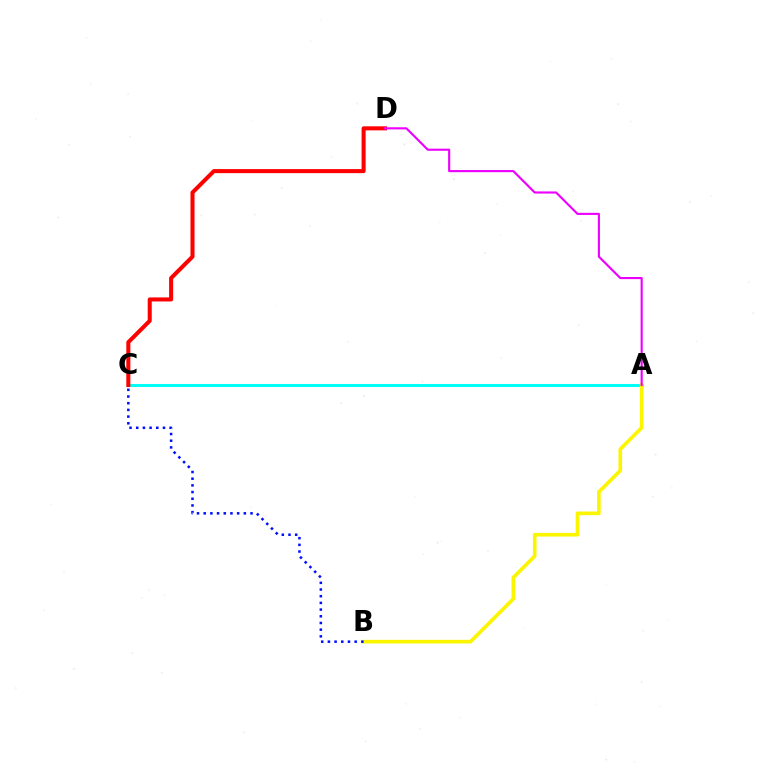{('A', 'C'): [{'color': '#08ff00', 'line_style': 'dashed', 'thickness': 1.93}, {'color': '#00fff6', 'line_style': 'solid', 'thickness': 2.19}], ('C', 'D'): [{'color': '#ff0000', 'line_style': 'solid', 'thickness': 2.91}], ('A', 'B'): [{'color': '#fcf500', 'line_style': 'solid', 'thickness': 2.62}], ('B', 'C'): [{'color': '#0010ff', 'line_style': 'dotted', 'thickness': 1.82}], ('A', 'D'): [{'color': '#ee00ff', 'line_style': 'solid', 'thickness': 1.53}]}